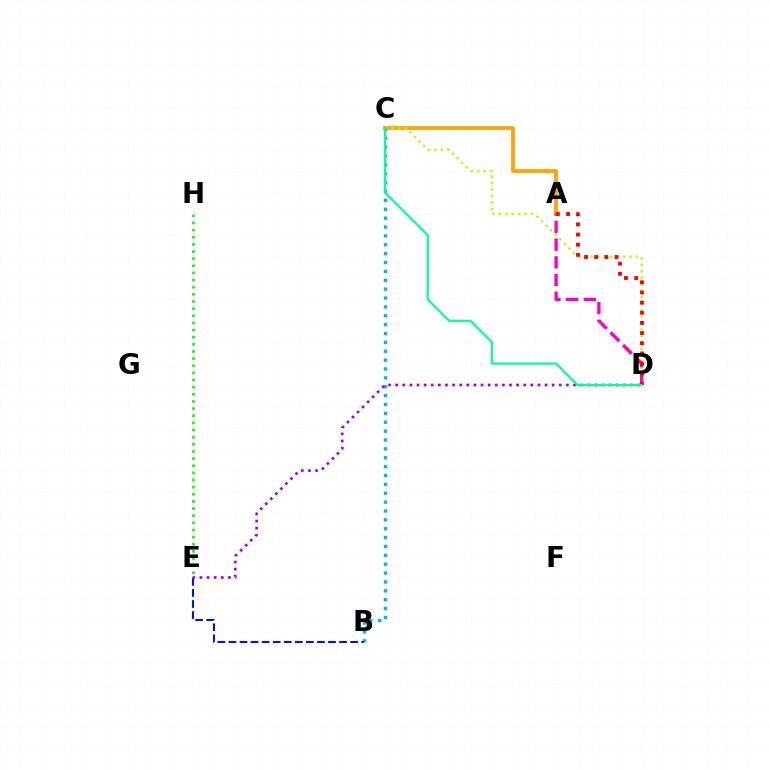{('A', 'C'): [{'color': '#ffa500', 'line_style': 'solid', 'thickness': 2.75}], ('C', 'D'): [{'color': '#b3ff00', 'line_style': 'dotted', 'thickness': 1.75}, {'color': '#00ff9d', 'line_style': 'solid', 'thickness': 1.6}], ('A', 'D'): [{'color': '#ff00bd', 'line_style': 'dashed', 'thickness': 2.4}, {'color': '#ff0000', 'line_style': 'dotted', 'thickness': 2.76}], ('B', 'C'): [{'color': '#00b5ff', 'line_style': 'dotted', 'thickness': 2.41}], ('B', 'E'): [{'color': '#0010ff', 'line_style': 'dashed', 'thickness': 1.5}], ('D', 'E'): [{'color': '#9b00ff', 'line_style': 'dotted', 'thickness': 1.93}], ('E', 'H'): [{'color': '#08ff00', 'line_style': 'dotted', 'thickness': 1.94}]}